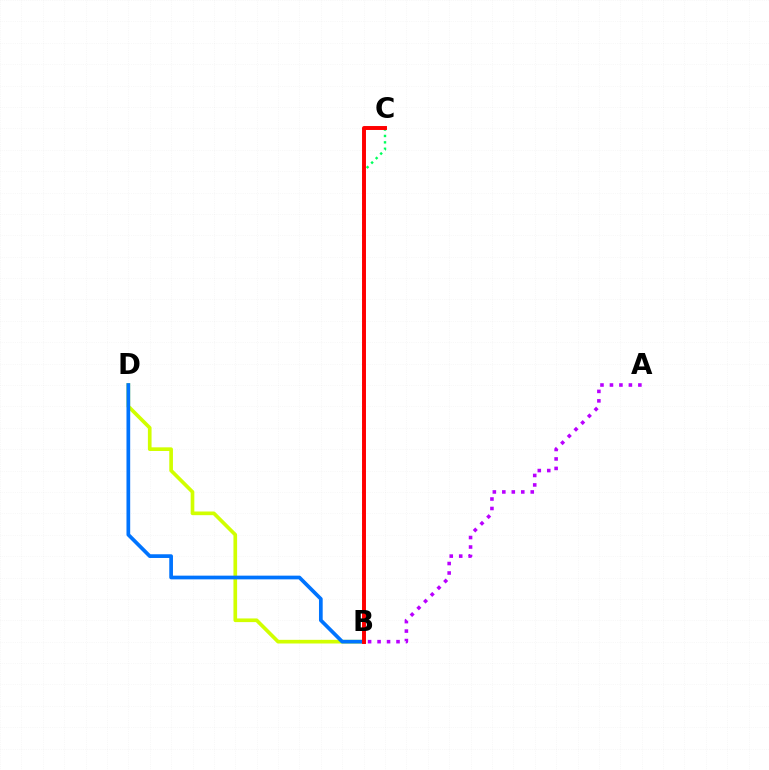{('A', 'B'): [{'color': '#b900ff', 'line_style': 'dotted', 'thickness': 2.57}], ('B', 'D'): [{'color': '#d1ff00', 'line_style': 'solid', 'thickness': 2.64}, {'color': '#0074ff', 'line_style': 'solid', 'thickness': 2.67}], ('B', 'C'): [{'color': '#00ff5c', 'line_style': 'dotted', 'thickness': 1.74}, {'color': '#ff0000', 'line_style': 'solid', 'thickness': 2.84}]}